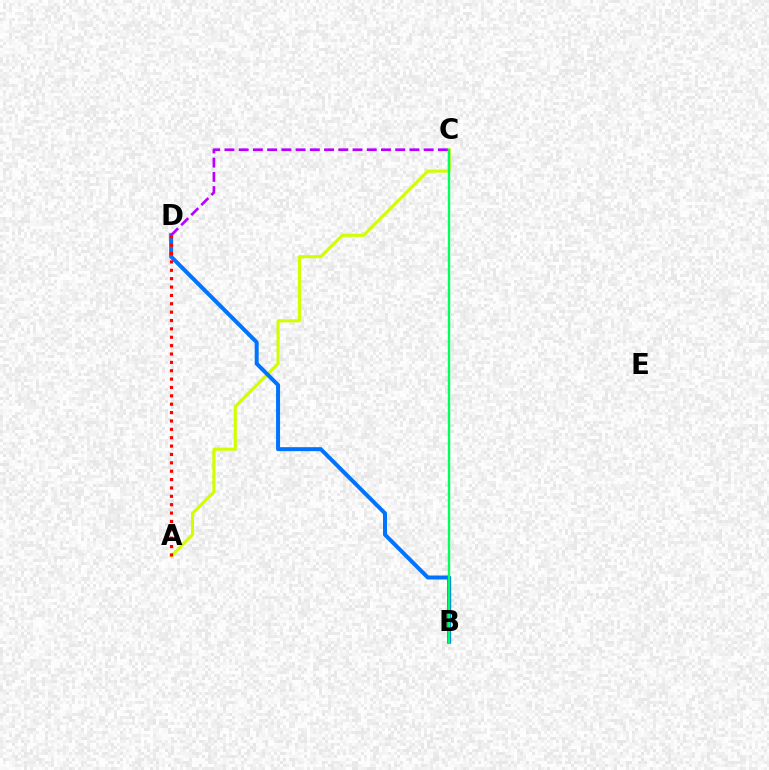{('A', 'C'): [{'color': '#d1ff00', 'line_style': 'solid', 'thickness': 2.23}], ('B', 'D'): [{'color': '#0074ff', 'line_style': 'solid', 'thickness': 2.88}], ('C', 'D'): [{'color': '#b900ff', 'line_style': 'dashed', 'thickness': 1.93}], ('A', 'D'): [{'color': '#ff0000', 'line_style': 'dotted', 'thickness': 2.27}], ('B', 'C'): [{'color': '#00ff5c', 'line_style': 'solid', 'thickness': 1.7}]}